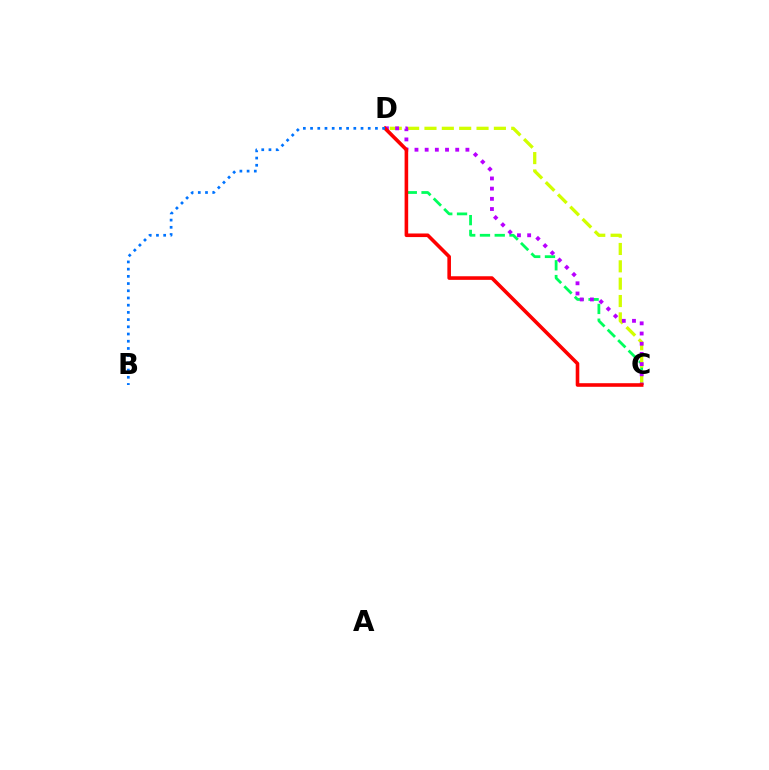{('C', 'D'): [{'color': '#00ff5c', 'line_style': 'dashed', 'thickness': 2.01}, {'color': '#d1ff00', 'line_style': 'dashed', 'thickness': 2.36}, {'color': '#b900ff', 'line_style': 'dotted', 'thickness': 2.77}, {'color': '#ff0000', 'line_style': 'solid', 'thickness': 2.59}], ('B', 'D'): [{'color': '#0074ff', 'line_style': 'dotted', 'thickness': 1.96}]}